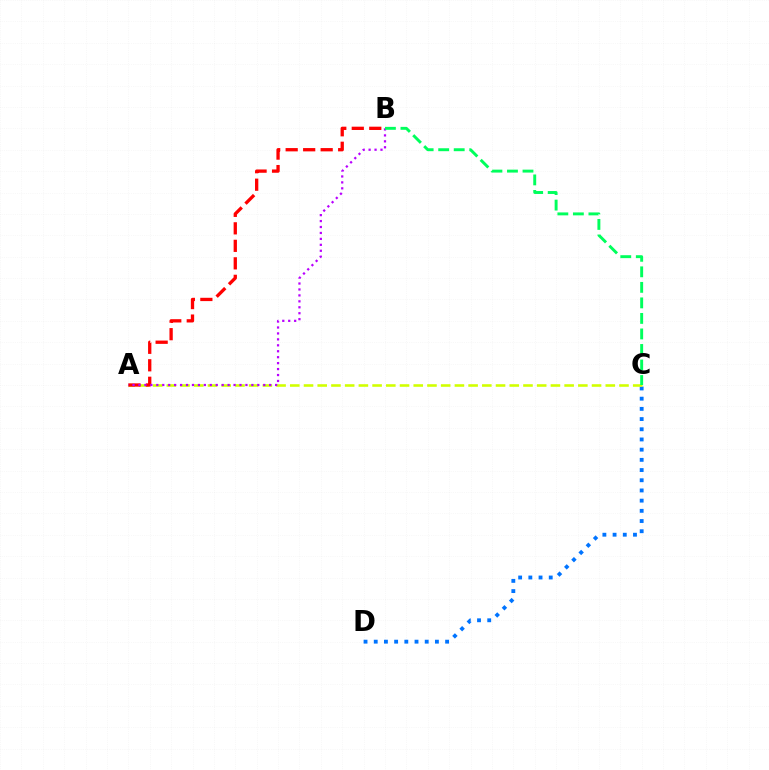{('C', 'D'): [{'color': '#0074ff', 'line_style': 'dotted', 'thickness': 2.77}], ('A', 'C'): [{'color': '#d1ff00', 'line_style': 'dashed', 'thickness': 1.86}], ('A', 'B'): [{'color': '#ff0000', 'line_style': 'dashed', 'thickness': 2.38}, {'color': '#b900ff', 'line_style': 'dotted', 'thickness': 1.61}], ('B', 'C'): [{'color': '#00ff5c', 'line_style': 'dashed', 'thickness': 2.11}]}